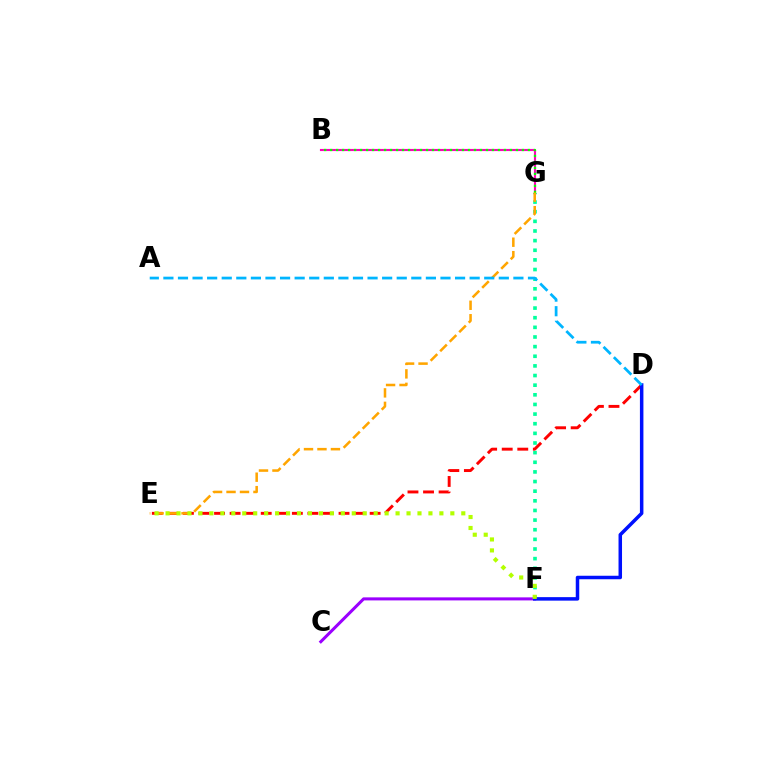{('B', 'G'): [{'color': '#ff00bd', 'line_style': 'solid', 'thickness': 1.54}, {'color': '#08ff00', 'line_style': 'dotted', 'thickness': 1.63}], ('F', 'G'): [{'color': '#00ff9d', 'line_style': 'dotted', 'thickness': 2.62}], ('D', 'E'): [{'color': '#ff0000', 'line_style': 'dashed', 'thickness': 2.11}], ('C', 'F'): [{'color': '#9b00ff', 'line_style': 'solid', 'thickness': 2.19}], ('E', 'G'): [{'color': '#ffa500', 'line_style': 'dashed', 'thickness': 1.83}], ('D', 'F'): [{'color': '#0010ff', 'line_style': 'solid', 'thickness': 2.52}], ('E', 'F'): [{'color': '#b3ff00', 'line_style': 'dotted', 'thickness': 2.98}], ('A', 'D'): [{'color': '#00b5ff', 'line_style': 'dashed', 'thickness': 1.98}]}